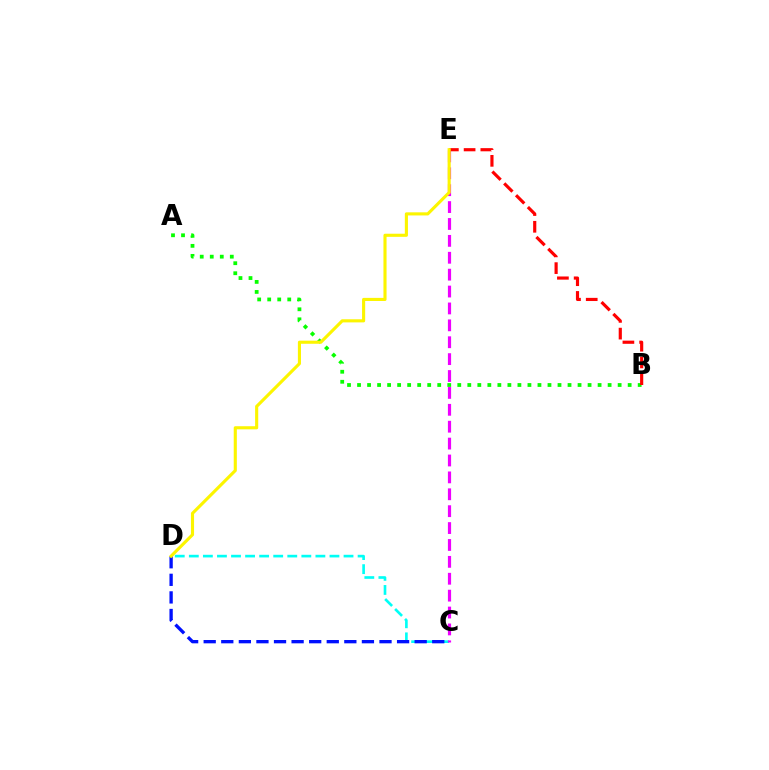{('C', 'D'): [{'color': '#00fff6', 'line_style': 'dashed', 'thickness': 1.91}, {'color': '#0010ff', 'line_style': 'dashed', 'thickness': 2.39}], ('C', 'E'): [{'color': '#ee00ff', 'line_style': 'dashed', 'thickness': 2.3}], ('A', 'B'): [{'color': '#08ff00', 'line_style': 'dotted', 'thickness': 2.72}], ('B', 'E'): [{'color': '#ff0000', 'line_style': 'dashed', 'thickness': 2.27}], ('D', 'E'): [{'color': '#fcf500', 'line_style': 'solid', 'thickness': 2.24}]}